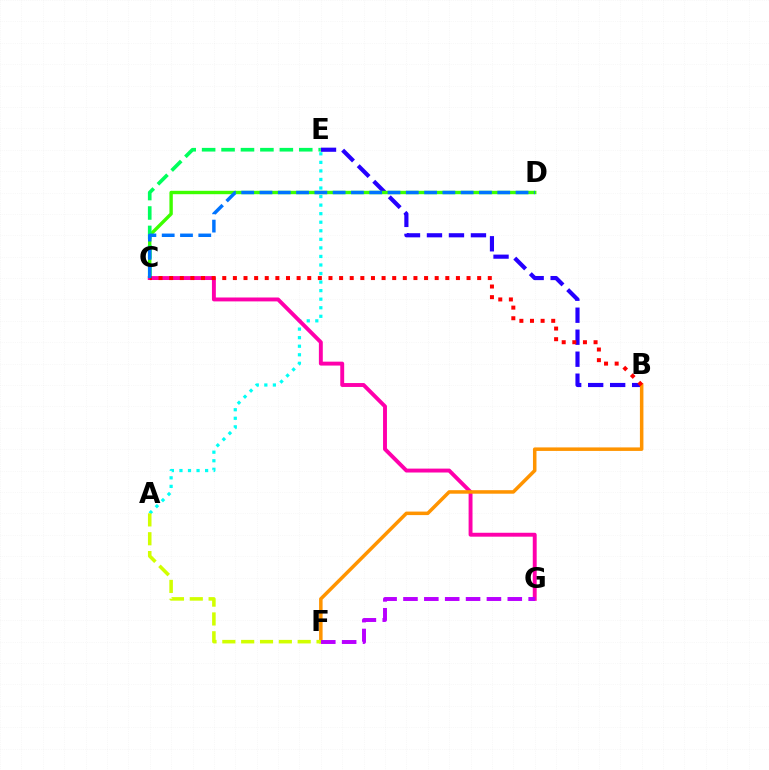{('B', 'E'): [{'color': '#2500ff', 'line_style': 'dashed', 'thickness': 2.99}], ('C', 'D'): [{'color': '#3dff00', 'line_style': 'solid', 'thickness': 2.45}, {'color': '#0074ff', 'line_style': 'dashed', 'thickness': 2.48}], ('A', 'E'): [{'color': '#00fff6', 'line_style': 'dotted', 'thickness': 2.32}], ('C', 'G'): [{'color': '#ff00ac', 'line_style': 'solid', 'thickness': 2.81}], ('B', 'F'): [{'color': '#ff9400', 'line_style': 'solid', 'thickness': 2.53}], ('C', 'E'): [{'color': '#00ff5c', 'line_style': 'dashed', 'thickness': 2.64}], ('B', 'C'): [{'color': '#ff0000', 'line_style': 'dotted', 'thickness': 2.89}], ('F', 'G'): [{'color': '#b900ff', 'line_style': 'dashed', 'thickness': 2.83}], ('A', 'F'): [{'color': '#d1ff00', 'line_style': 'dashed', 'thickness': 2.56}]}